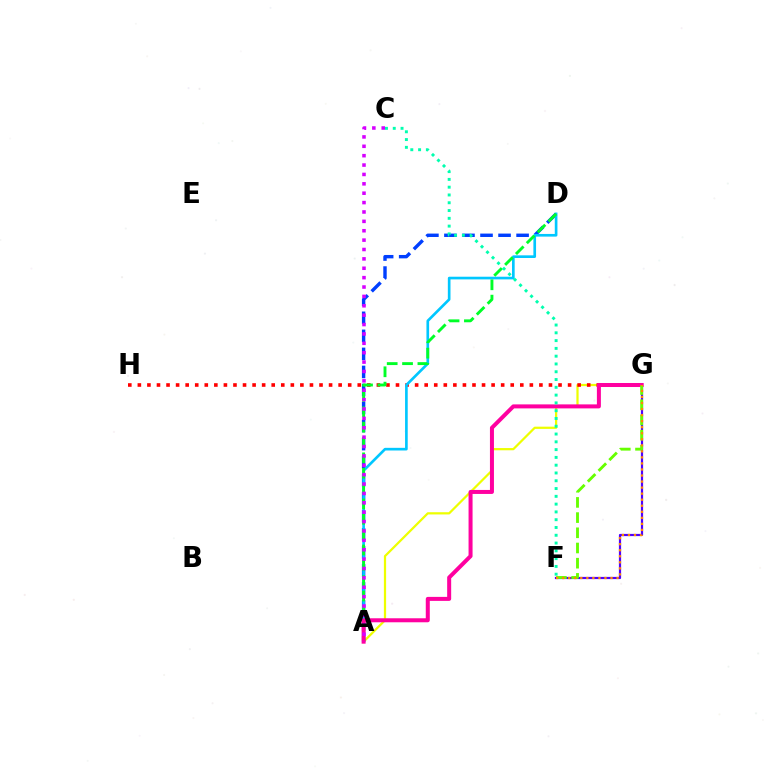{('A', 'G'): [{'color': '#eeff00', 'line_style': 'solid', 'thickness': 1.61}, {'color': '#ff00a0', 'line_style': 'solid', 'thickness': 2.88}], ('G', 'H'): [{'color': '#ff0000', 'line_style': 'dotted', 'thickness': 2.6}], ('F', 'G'): [{'color': '#4f00ff', 'line_style': 'solid', 'thickness': 1.59}, {'color': '#66ff00', 'line_style': 'dashed', 'thickness': 2.06}, {'color': '#ff8800', 'line_style': 'dotted', 'thickness': 1.64}], ('A', 'D'): [{'color': '#003fff', 'line_style': 'dashed', 'thickness': 2.45}, {'color': '#00c7ff', 'line_style': 'solid', 'thickness': 1.92}, {'color': '#00ff27', 'line_style': 'dashed', 'thickness': 2.09}], ('A', 'C'): [{'color': '#d600ff', 'line_style': 'dotted', 'thickness': 2.55}], ('C', 'F'): [{'color': '#00ffaf', 'line_style': 'dotted', 'thickness': 2.12}]}